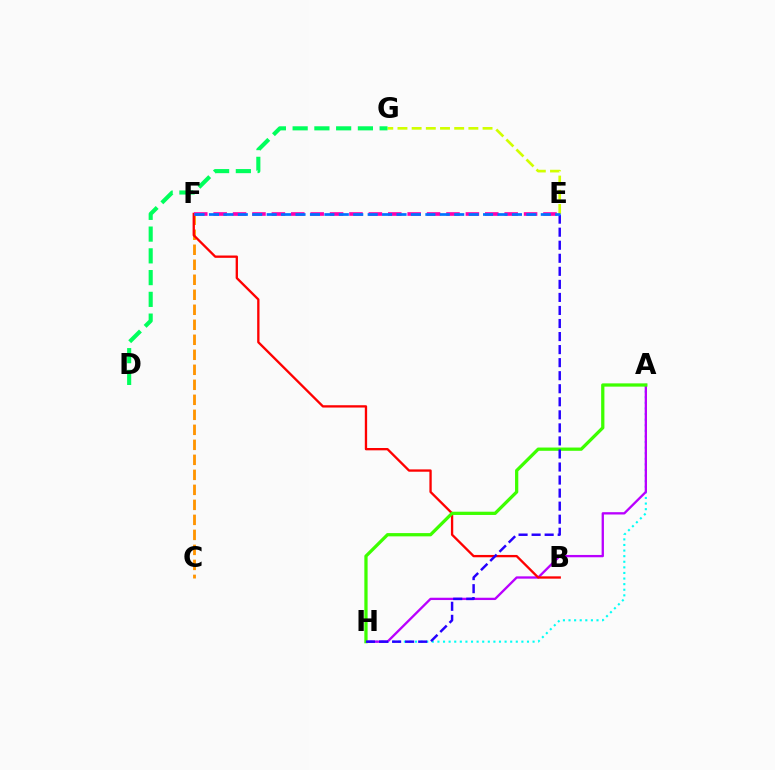{('C', 'F'): [{'color': '#ff9400', 'line_style': 'dashed', 'thickness': 2.04}], ('E', 'G'): [{'color': '#d1ff00', 'line_style': 'dashed', 'thickness': 1.93}], ('A', 'H'): [{'color': '#00fff6', 'line_style': 'dotted', 'thickness': 1.52}, {'color': '#b900ff', 'line_style': 'solid', 'thickness': 1.67}, {'color': '#3dff00', 'line_style': 'solid', 'thickness': 2.35}], ('D', 'G'): [{'color': '#00ff5c', 'line_style': 'dashed', 'thickness': 2.95}], ('B', 'F'): [{'color': '#ff0000', 'line_style': 'solid', 'thickness': 1.67}], ('E', 'H'): [{'color': '#2500ff', 'line_style': 'dashed', 'thickness': 1.77}], ('E', 'F'): [{'color': '#ff00ac', 'line_style': 'dashed', 'thickness': 2.64}, {'color': '#0074ff', 'line_style': 'dashed', 'thickness': 1.96}]}